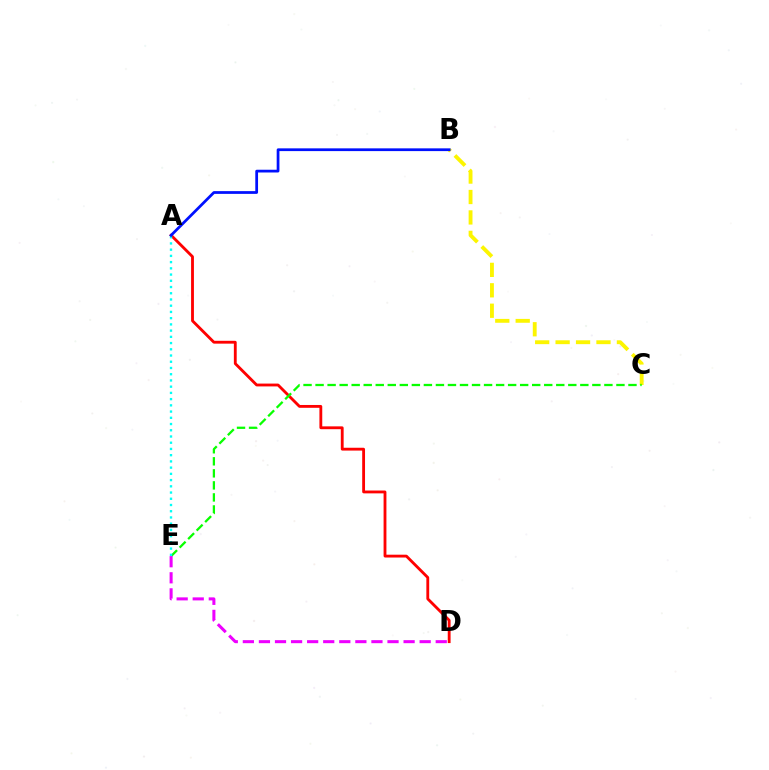{('A', 'D'): [{'color': '#ff0000', 'line_style': 'solid', 'thickness': 2.04}], ('B', 'C'): [{'color': '#fcf500', 'line_style': 'dashed', 'thickness': 2.78}], ('C', 'E'): [{'color': '#08ff00', 'line_style': 'dashed', 'thickness': 1.63}], ('D', 'E'): [{'color': '#ee00ff', 'line_style': 'dashed', 'thickness': 2.18}], ('A', 'E'): [{'color': '#00fff6', 'line_style': 'dotted', 'thickness': 1.69}], ('A', 'B'): [{'color': '#0010ff', 'line_style': 'solid', 'thickness': 1.98}]}